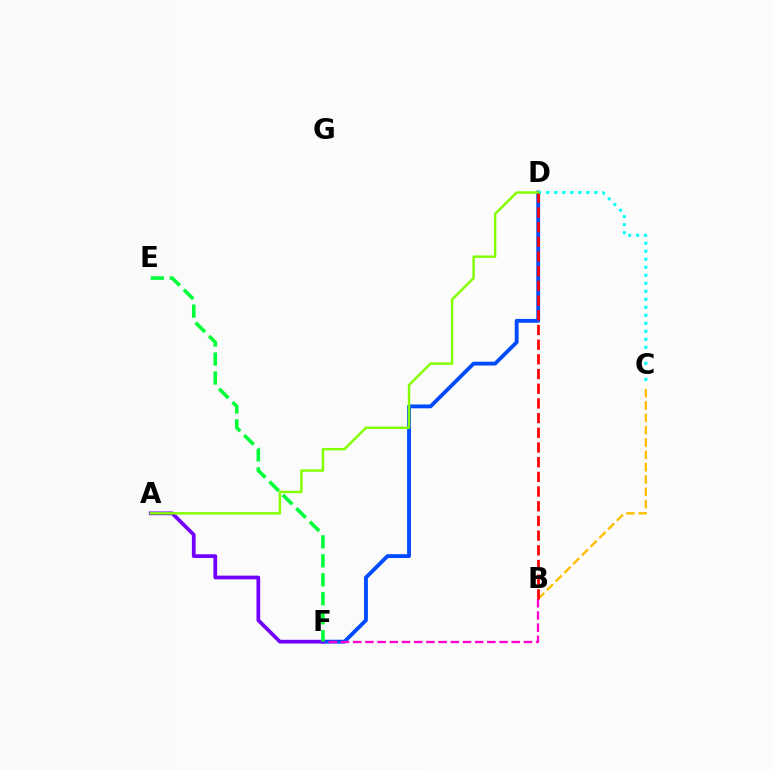{('B', 'C'): [{'color': '#ffbd00', 'line_style': 'dashed', 'thickness': 1.67}], ('D', 'F'): [{'color': '#004bff', 'line_style': 'solid', 'thickness': 2.76}], ('C', 'D'): [{'color': '#00fff6', 'line_style': 'dotted', 'thickness': 2.18}], ('B', 'F'): [{'color': '#ff00cf', 'line_style': 'dashed', 'thickness': 1.66}], ('A', 'F'): [{'color': '#7200ff', 'line_style': 'solid', 'thickness': 2.68}], ('A', 'D'): [{'color': '#84ff00', 'line_style': 'solid', 'thickness': 1.77}], ('B', 'D'): [{'color': '#ff0000', 'line_style': 'dashed', 'thickness': 2.0}], ('E', 'F'): [{'color': '#00ff39', 'line_style': 'dashed', 'thickness': 2.58}]}